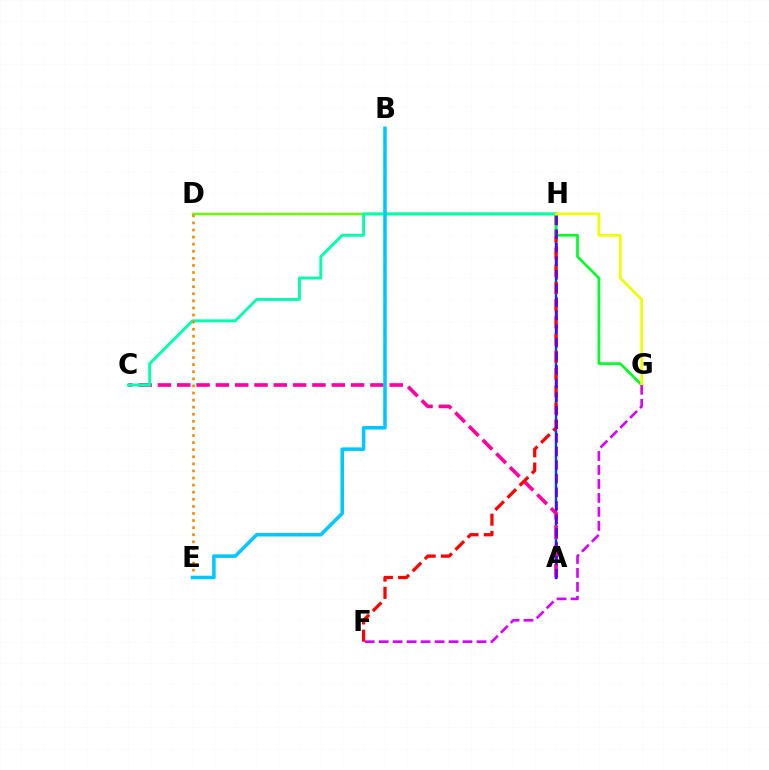{('A', 'H'): [{'color': '#003fff', 'line_style': 'solid', 'thickness': 1.74}, {'color': '#4f00ff', 'line_style': 'dashed', 'thickness': 1.85}], ('A', 'C'): [{'color': '#ff00a0', 'line_style': 'dashed', 'thickness': 2.62}], ('F', 'H'): [{'color': '#ff0000', 'line_style': 'dashed', 'thickness': 2.34}], ('D', 'H'): [{'color': '#66ff00', 'line_style': 'solid', 'thickness': 1.75}], ('C', 'H'): [{'color': '#00ffaf', 'line_style': 'solid', 'thickness': 2.11}], ('D', 'E'): [{'color': '#ff8800', 'line_style': 'dotted', 'thickness': 1.93}], ('G', 'H'): [{'color': '#00ff27', 'line_style': 'solid', 'thickness': 1.93}, {'color': '#eeff00', 'line_style': 'solid', 'thickness': 1.99}], ('F', 'G'): [{'color': '#d600ff', 'line_style': 'dashed', 'thickness': 1.9}], ('B', 'E'): [{'color': '#00c7ff', 'line_style': 'solid', 'thickness': 2.55}]}